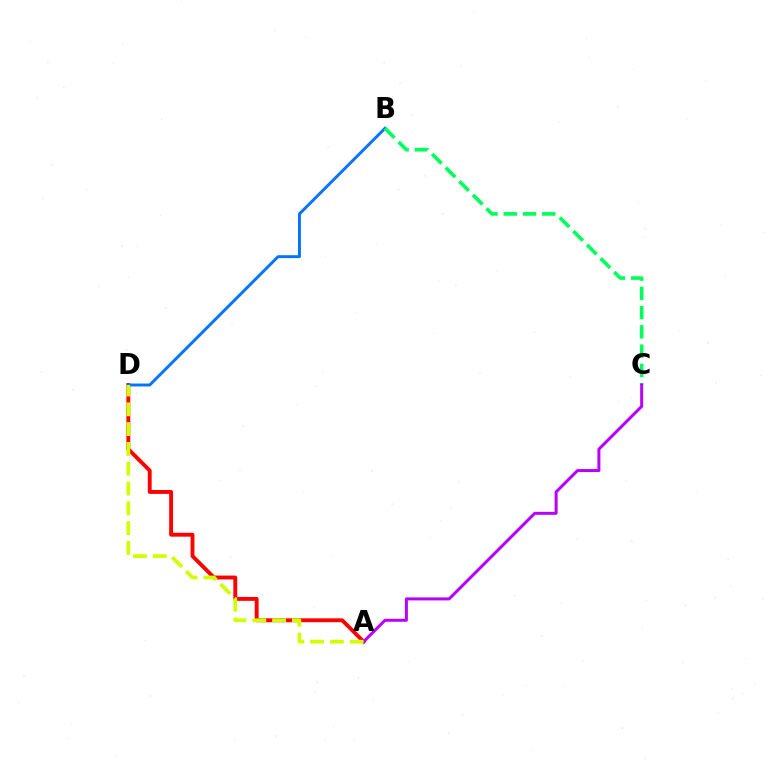{('A', 'D'): [{'color': '#ff0000', 'line_style': 'solid', 'thickness': 2.79}, {'color': '#d1ff00', 'line_style': 'dashed', 'thickness': 2.69}], ('B', 'D'): [{'color': '#0074ff', 'line_style': 'solid', 'thickness': 2.11}], ('B', 'C'): [{'color': '#00ff5c', 'line_style': 'dashed', 'thickness': 2.62}], ('A', 'C'): [{'color': '#b900ff', 'line_style': 'solid', 'thickness': 2.16}]}